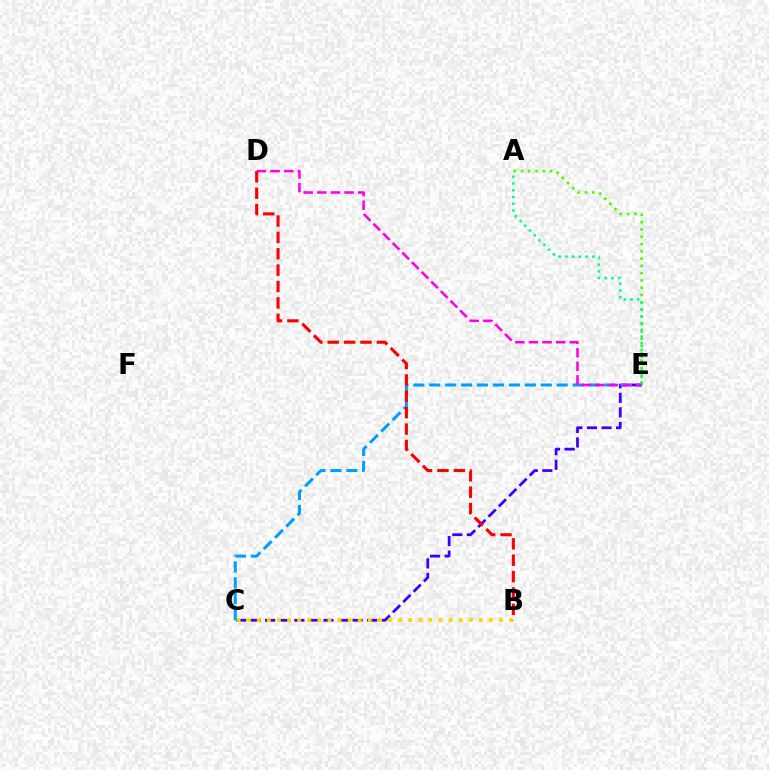{('A', 'E'): [{'color': '#4fff00', 'line_style': 'dotted', 'thickness': 1.98}, {'color': '#00ff86', 'line_style': 'dotted', 'thickness': 1.83}], ('C', 'E'): [{'color': '#3700ff', 'line_style': 'dashed', 'thickness': 1.98}, {'color': '#009eff', 'line_style': 'dashed', 'thickness': 2.16}], ('B', 'C'): [{'color': '#ffd500', 'line_style': 'dotted', 'thickness': 2.74}], ('D', 'E'): [{'color': '#ff00ed', 'line_style': 'dashed', 'thickness': 1.85}], ('B', 'D'): [{'color': '#ff0000', 'line_style': 'dashed', 'thickness': 2.23}]}